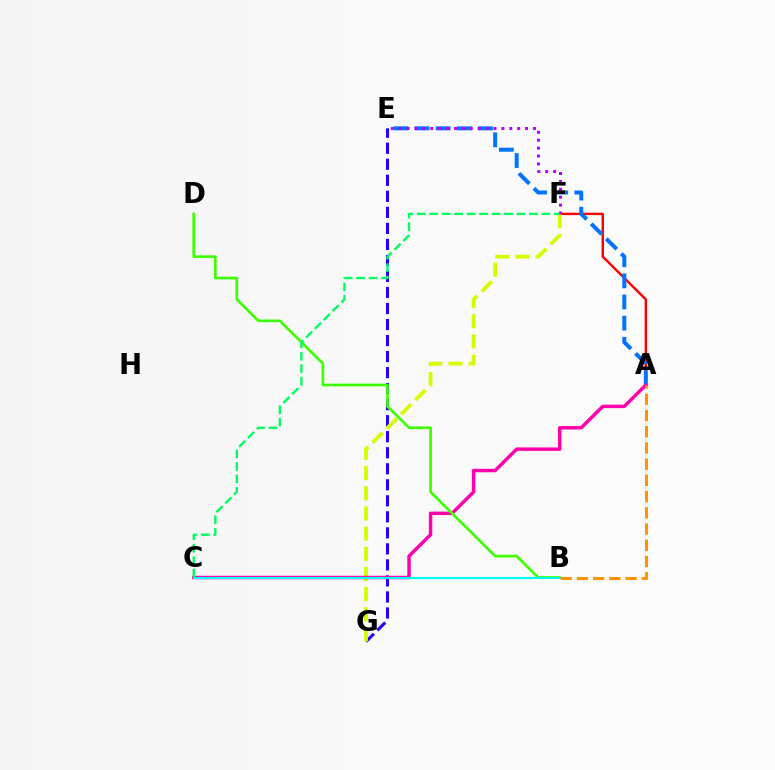{('E', 'G'): [{'color': '#2500ff', 'line_style': 'dashed', 'thickness': 2.18}], ('A', 'F'): [{'color': '#ff0000', 'line_style': 'solid', 'thickness': 1.74}], ('A', 'E'): [{'color': '#0074ff', 'line_style': 'dashed', 'thickness': 2.87}], ('F', 'G'): [{'color': '#d1ff00', 'line_style': 'dashed', 'thickness': 2.74}], ('E', 'F'): [{'color': '#b900ff', 'line_style': 'dotted', 'thickness': 2.15}], ('A', 'C'): [{'color': '#ff00ac', 'line_style': 'solid', 'thickness': 2.48}], ('B', 'D'): [{'color': '#3dff00', 'line_style': 'solid', 'thickness': 1.92}], ('B', 'C'): [{'color': '#00fff6', 'line_style': 'solid', 'thickness': 1.51}], ('C', 'F'): [{'color': '#00ff5c', 'line_style': 'dashed', 'thickness': 1.69}], ('A', 'B'): [{'color': '#ff9400', 'line_style': 'dashed', 'thickness': 2.2}]}